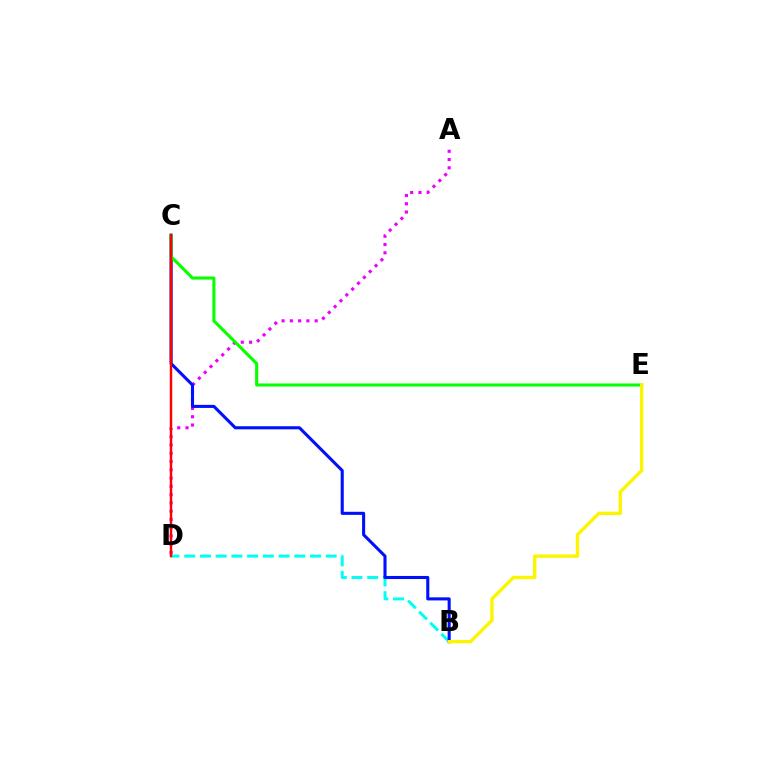{('A', 'D'): [{'color': '#ee00ff', 'line_style': 'dotted', 'thickness': 2.25}], ('B', 'D'): [{'color': '#00fff6', 'line_style': 'dashed', 'thickness': 2.14}], ('B', 'C'): [{'color': '#0010ff', 'line_style': 'solid', 'thickness': 2.22}], ('C', 'E'): [{'color': '#08ff00', 'line_style': 'solid', 'thickness': 2.22}], ('C', 'D'): [{'color': '#ff0000', 'line_style': 'solid', 'thickness': 1.76}], ('B', 'E'): [{'color': '#fcf500', 'line_style': 'solid', 'thickness': 2.44}]}